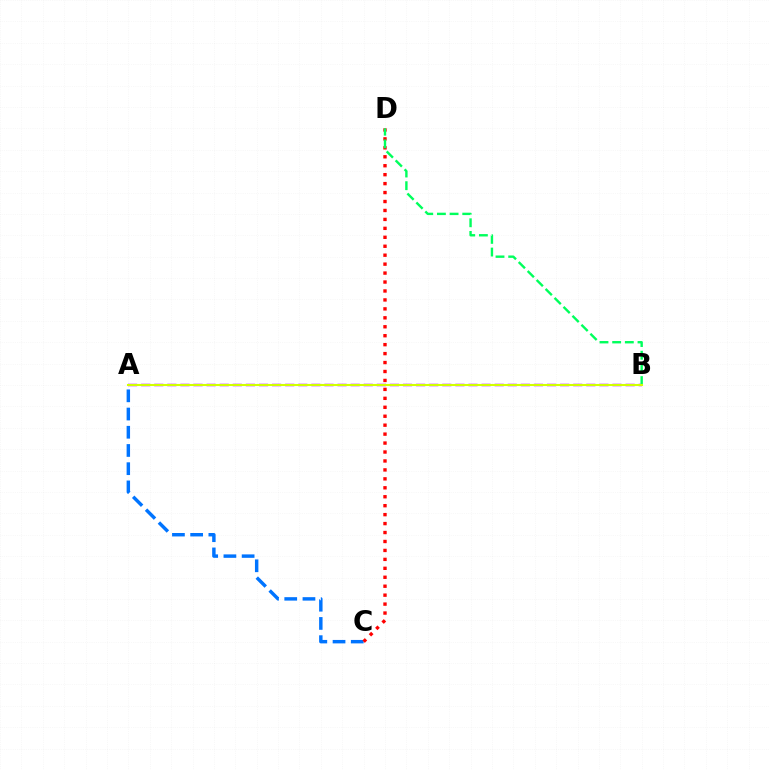{('A', 'C'): [{'color': '#0074ff', 'line_style': 'dashed', 'thickness': 2.47}], ('C', 'D'): [{'color': '#ff0000', 'line_style': 'dotted', 'thickness': 2.43}], ('A', 'B'): [{'color': '#b900ff', 'line_style': 'dashed', 'thickness': 1.78}, {'color': '#d1ff00', 'line_style': 'solid', 'thickness': 1.5}], ('B', 'D'): [{'color': '#00ff5c', 'line_style': 'dashed', 'thickness': 1.72}]}